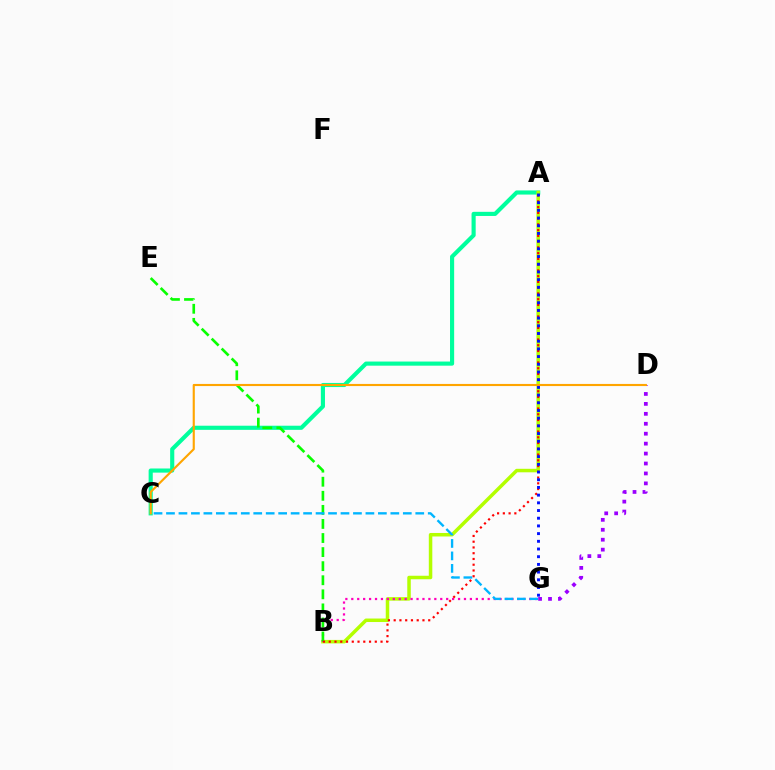{('A', 'C'): [{'color': '#00ff9d', 'line_style': 'solid', 'thickness': 2.97}], ('A', 'B'): [{'color': '#b3ff00', 'line_style': 'solid', 'thickness': 2.52}, {'color': '#ff0000', 'line_style': 'dotted', 'thickness': 1.56}], ('B', 'G'): [{'color': '#ff00bd', 'line_style': 'dotted', 'thickness': 1.61}], ('B', 'E'): [{'color': '#08ff00', 'line_style': 'dashed', 'thickness': 1.91}], ('C', 'G'): [{'color': '#00b5ff', 'line_style': 'dashed', 'thickness': 1.69}], ('D', 'G'): [{'color': '#9b00ff', 'line_style': 'dotted', 'thickness': 2.7}], ('A', 'G'): [{'color': '#0010ff', 'line_style': 'dotted', 'thickness': 2.09}], ('C', 'D'): [{'color': '#ffa500', 'line_style': 'solid', 'thickness': 1.54}]}